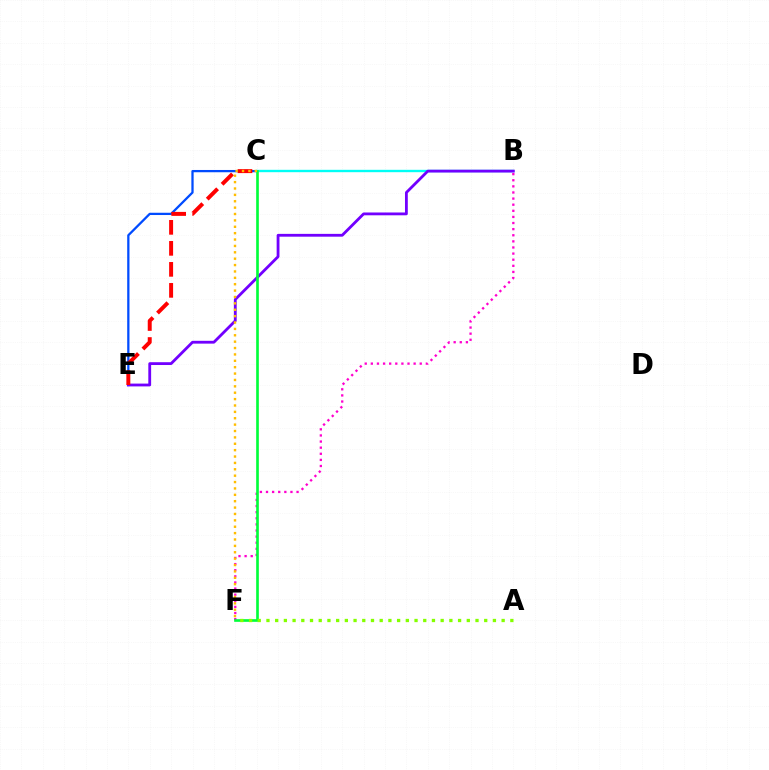{('C', 'E'): [{'color': '#004bff', 'line_style': 'solid', 'thickness': 1.63}, {'color': '#ff0000', 'line_style': 'dashed', 'thickness': 2.85}], ('B', 'C'): [{'color': '#00fff6', 'line_style': 'solid', 'thickness': 1.71}], ('B', 'F'): [{'color': '#ff00cf', 'line_style': 'dotted', 'thickness': 1.66}], ('B', 'E'): [{'color': '#7200ff', 'line_style': 'solid', 'thickness': 2.02}], ('C', 'F'): [{'color': '#00ff39', 'line_style': 'solid', 'thickness': 1.91}, {'color': '#ffbd00', 'line_style': 'dotted', 'thickness': 1.73}], ('A', 'F'): [{'color': '#84ff00', 'line_style': 'dotted', 'thickness': 2.37}]}